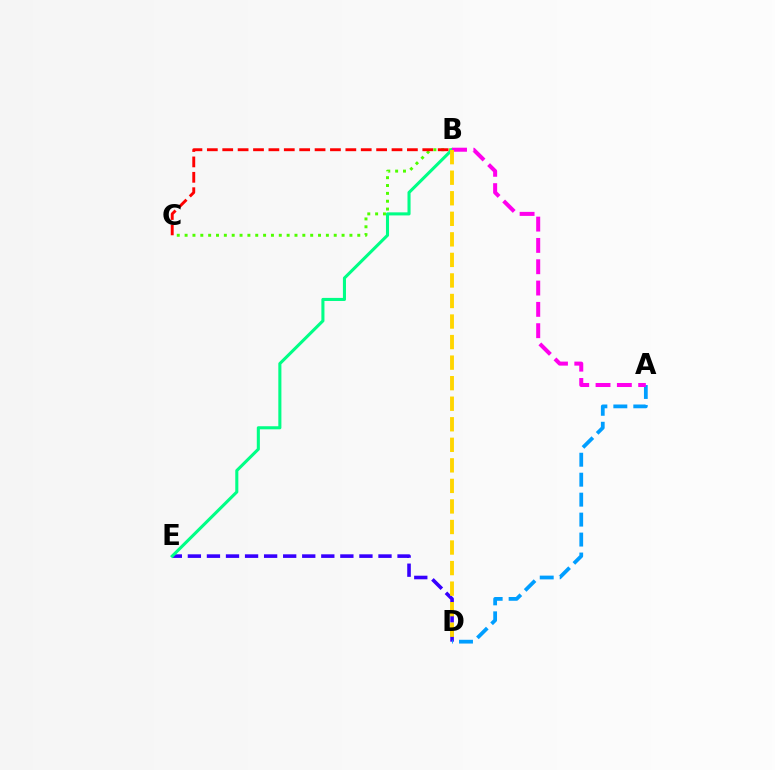{('B', 'C'): [{'color': '#4fff00', 'line_style': 'dotted', 'thickness': 2.13}, {'color': '#ff0000', 'line_style': 'dashed', 'thickness': 2.09}], ('D', 'E'): [{'color': '#3700ff', 'line_style': 'dashed', 'thickness': 2.59}], ('A', 'D'): [{'color': '#009eff', 'line_style': 'dashed', 'thickness': 2.71}], ('B', 'E'): [{'color': '#00ff86', 'line_style': 'solid', 'thickness': 2.21}], ('A', 'B'): [{'color': '#ff00ed', 'line_style': 'dashed', 'thickness': 2.9}], ('B', 'D'): [{'color': '#ffd500', 'line_style': 'dashed', 'thickness': 2.79}]}